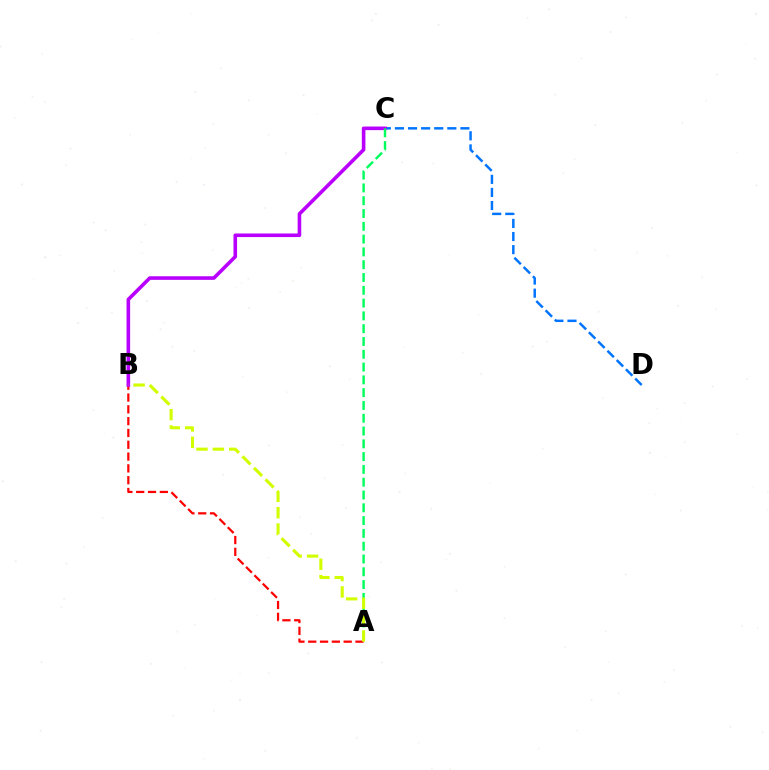{('C', 'D'): [{'color': '#0074ff', 'line_style': 'dashed', 'thickness': 1.78}], ('A', 'B'): [{'color': '#ff0000', 'line_style': 'dashed', 'thickness': 1.6}, {'color': '#d1ff00', 'line_style': 'dashed', 'thickness': 2.22}], ('B', 'C'): [{'color': '#b900ff', 'line_style': 'solid', 'thickness': 2.59}], ('A', 'C'): [{'color': '#00ff5c', 'line_style': 'dashed', 'thickness': 1.74}]}